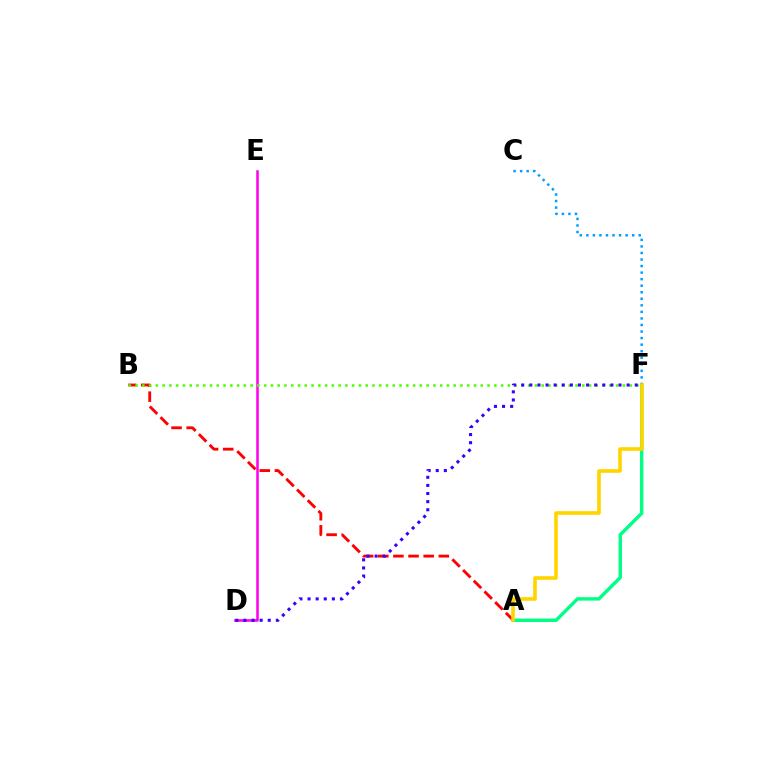{('A', 'F'): [{'color': '#00ff86', 'line_style': 'solid', 'thickness': 2.46}, {'color': '#ffd500', 'line_style': 'solid', 'thickness': 2.61}], ('C', 'F'): [{'color': '#009eff', 'line_style': 'dotted', 'thickness': 1.78}], ('A', 'B'): [{'color': '#ff0000', 'line_style': 'dashed', 'thickness': 2.06}], ('D', 'E'): [{'color': '#ff00ed', 'line_style': 'solid', 'thickness': 1.82}], ('B', 'F'): [{'color': '#4fff00', 'line_style': 'dotted', 'thickness': 1.84}], ('D', 'F'): [{'color': '#3700ff', 'line_style': 'dotted', 'thickness': 2.2}]}